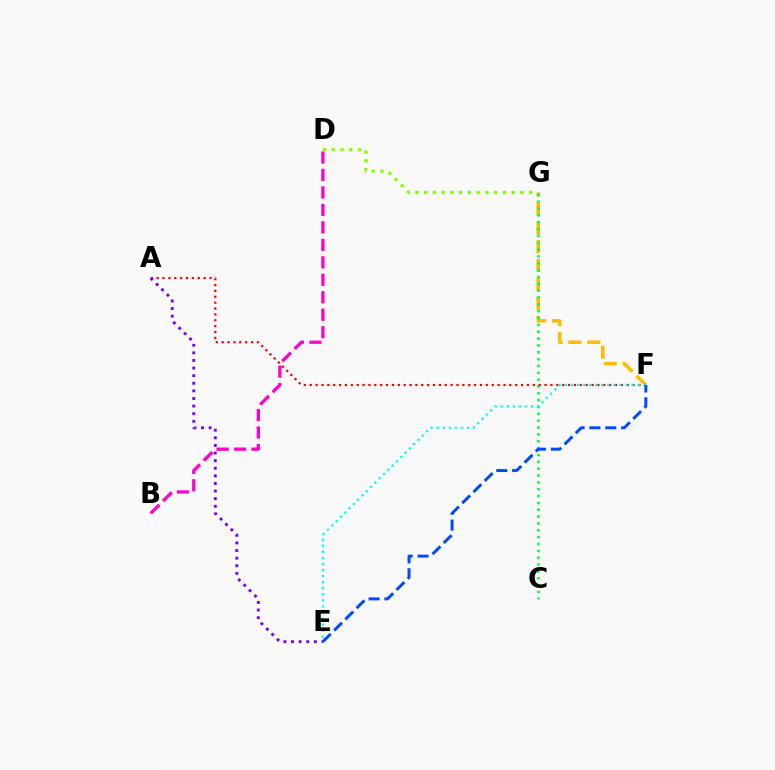{('F', 'G'): [{'color': '#ffbd00', 'line_style': 'dashed', 'thickness': 2.57}], ('C', 'G'): [{'color': '#00ff39', 'line_style': 'dotted', 'thickness': 1.86}], ('B', 'D'): [{'color': '#ff00cf', 'line_style': 'dashed', 'thickness': 2.37}], ('A', 'F'): [{'color': '#ff0000', 'line_style': 'dotted', 'thickness': 1.6}], ('D', 'G'): [{'color': '#84ff00', 'line_style': 'dotted', 'thickness': 2.38}], ('E', 'F'): [{'color': '#00fff6', 'line_style': 'dotted', 'thickness': 1.65}, {'color': '#004bff', 'line_style': 'dashed', 'thickness': 2.15}], ('A', 'E'): [{'color': '#7200ff', 'line_style': 'dotted', 'thickness': 2.07}]}